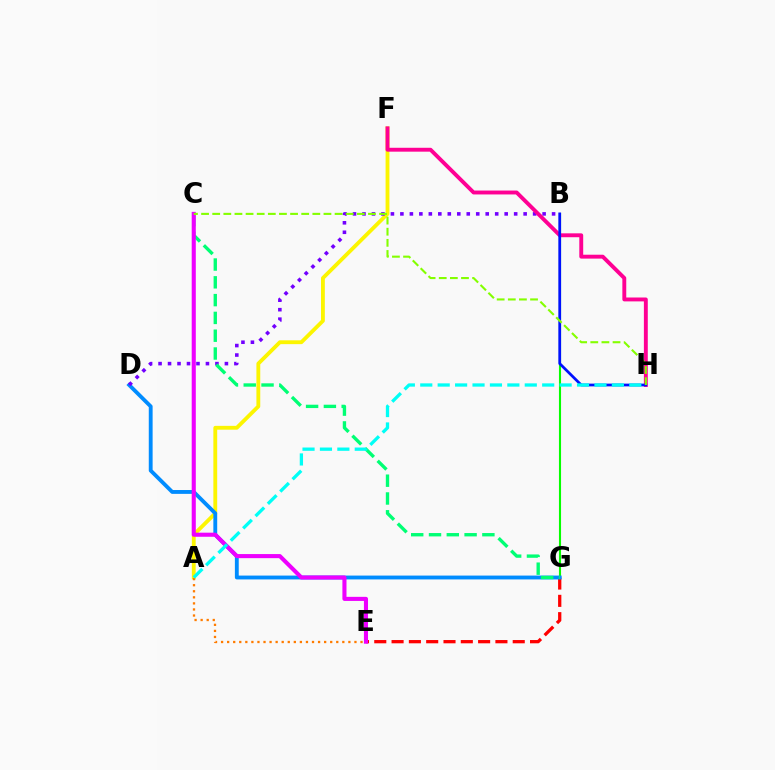{('B', 'G'): [{'color': '#08ff00', 'line_style': 'solid', 'thickness': 1.52}], ('A', 'F'): [{'color': '#fcf500', 'line_style': 'solid', 'thickness': 2.76}], ('E', 'G'): [{'color': '#ff0000', 'line_style': 'dashed', 'thickness': 2.35}], ('D', 'G'): [{'color': '#008cff', 'line_style': 'solid', 'thickness': 2.77}], ('B', 'D'): [{'color': '#7200ff', 'line_style': 'dotted', 'thickness': 2.58}], ('C', 'G'): [{'color': '#00ff74', 'line_style': 'dashed', 'thickness': 2.42}], ('F', 'H'): [{'color': '#ff0094', 'line_style': 'solid', 'thickness': 2.8}], ('B', 'H'): [{'color': '#0010ff', 'line_style': 'solid', 'thickness': 1.97}], ('C', 'E'): [{'color': '#ee00ff', 'line_style': 'solid', 'thickness': 2.94}], ('A', 'E'): [{'color': '#ff7c00', 'line_style': 'dotted', 'thickness': 1.65}], ('A', 'H'): [{'color': '#00fff6', 'line_style': 'dashed', 'thickness': 2.37}], ('C', 'H'): [{'color': '#84ff00', 'line_style': 'dashed', 'thickness': 1.51}]}